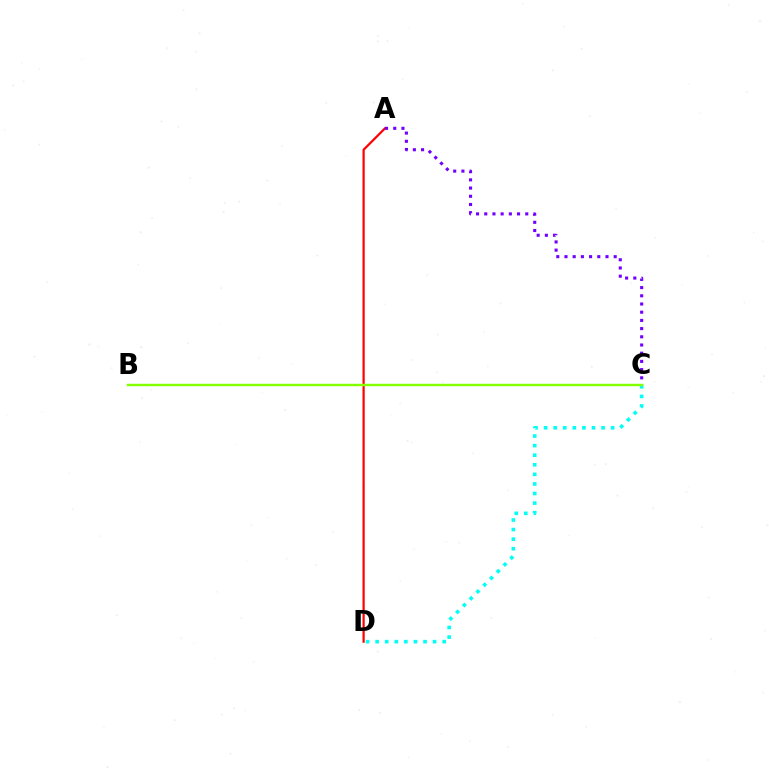{('A', 'D'): [{'color': '#ff0000', 'line_style': 'solid', 'thickness': 1.59}], ('A', 'C'): [{'color': '#7200ff', 'line_style': 'dotted', 'thickness': 2.23}], ('C', 'D'): [{'color': '#00fff6', 'line_style': 'dotted', 'thickness': 2.6}], ('B', 'C'): [{'color': '#84ff00', 'line_style': 'solid', 'thickness': 1.76}]}